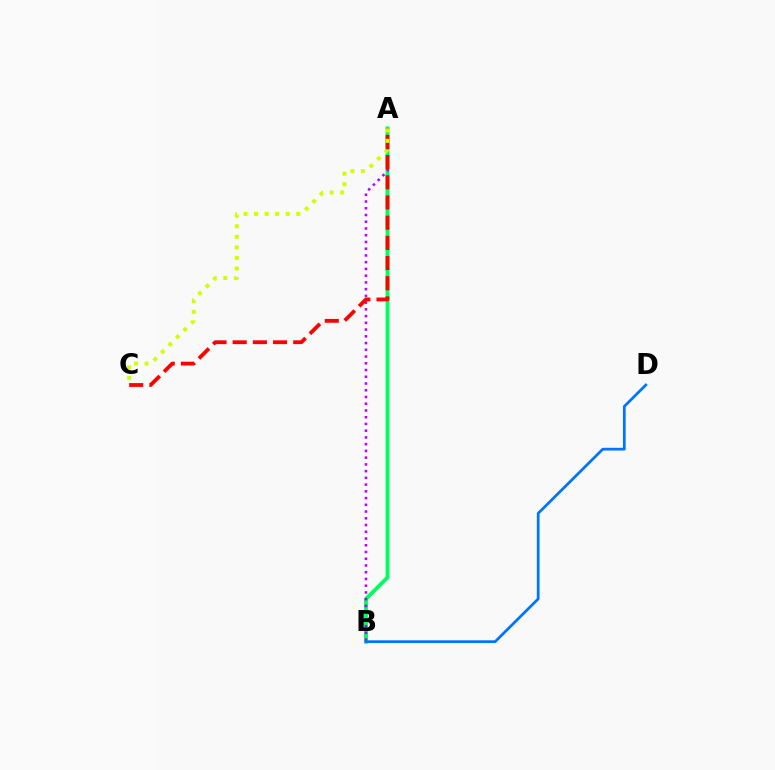{('A', 'B'): [{'color': '#00ff5c', 'line_style': 'solid', 'thickness': 2.79}, {'color': '#b900ff', 'line_style': 'dotted', 'thickness': 1.83}], ('B', 'D'): [{'color': '#0074ff', 'line_style': 'solid', 'thickness': 1.97}], ('A', 'C'): [{'color': '#ff0000', 'line_style': 'dashed', 'thickness': 2.74}, {'color': '#d1ff00', 'line_style': 'dotted', 'thickness': 2.87}]}